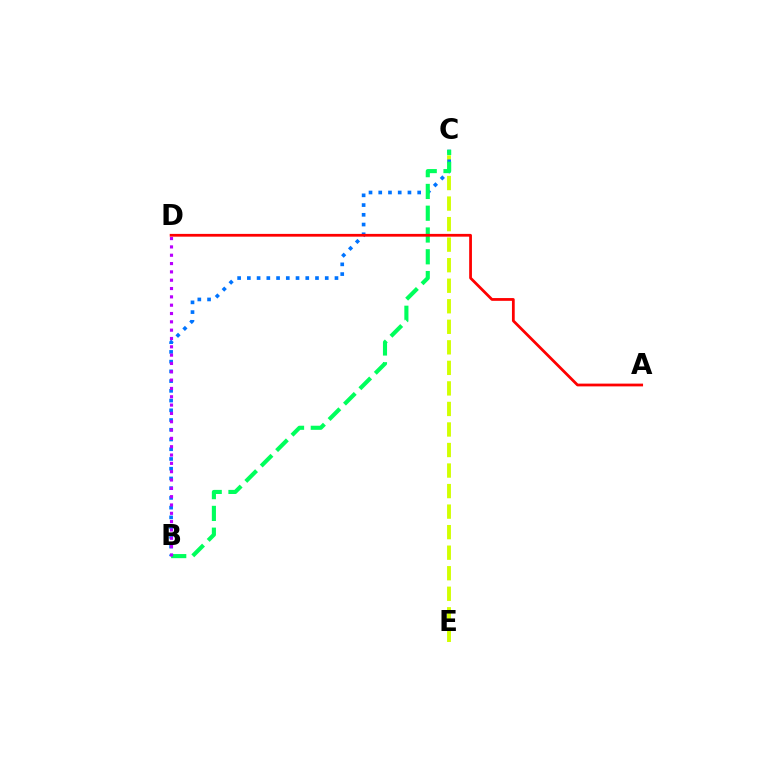{('C', 'E'): [{'color': '#d1ff00', 'line_style': 'dashed', 'thickness': 2.79}], ('B', 'C'): [{'color': '#0074ff', 'line_style': 'dotted', 'thickness': 2.64}, {'color': '#00ff5c', 'line_style': 'dashed', 'thickness': 2.96}], ('B', 'D'): [{'color': '#b900ff', 'line_style': 'dotted', 'thickness': 2.26}], ('A', 'D'): [{'color': '#ff0000', 'line_style': 'solid', 'thickness': 1.99}]}